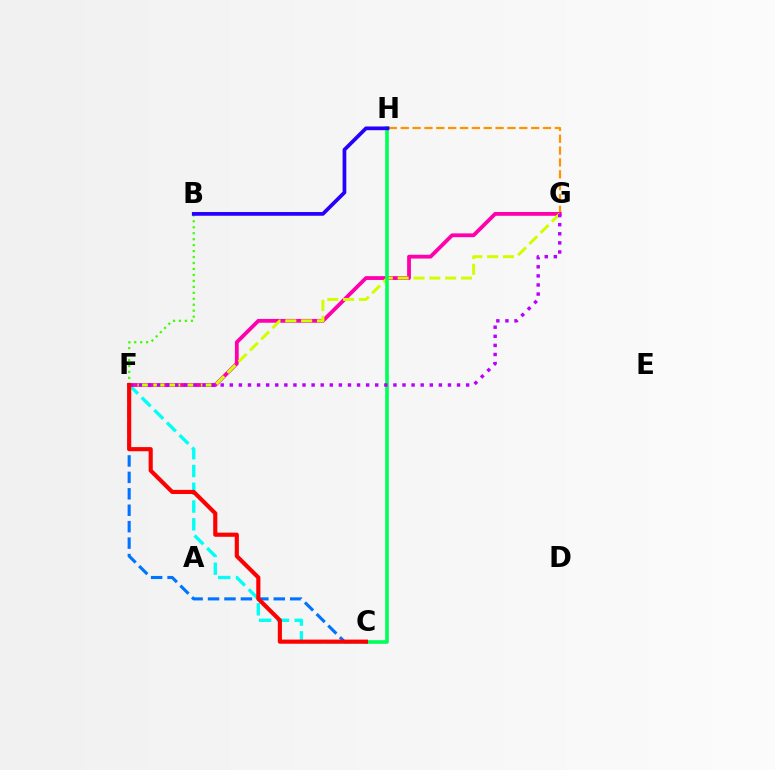{('G', 'H'): [{'color': '#ff9400', 'line_style': 'dashed', 'thickness': 1.61}], ('C', 'F'): [{'color': '#0074ff', 'line_style': 'dashed', 'thickness': 2.23}, {'color': '#00fff6', 'line_style': 'dashed', 'thickness': 2.41}, {'color': '#ff0000', 'line_style': 'solid', 'thickness': 2.97}], ('F', 'G'): [{'color': '#ff00ac', 'line_style': 'solid', 'thickness': 2.74}, {'color': '#d1ff00', 'line_style': 'dashed', 'thickness': 2.15}, {'color': '#b900ff', 'line_style': 'dotted', 'thickness': 2.47}], ('B', 'F'): [{'color': '#3dff00', 'line_style': 'dotted', 'thickness': 1.62}], ('C', 'H'): [{'color': '#00ff5c', 'line_style': 'solid', 'thickness': 2.6}], ('B', 'H'): [{'color': '#2500ff', 'line_style': 'solid', 'thickness': 2.68}]}